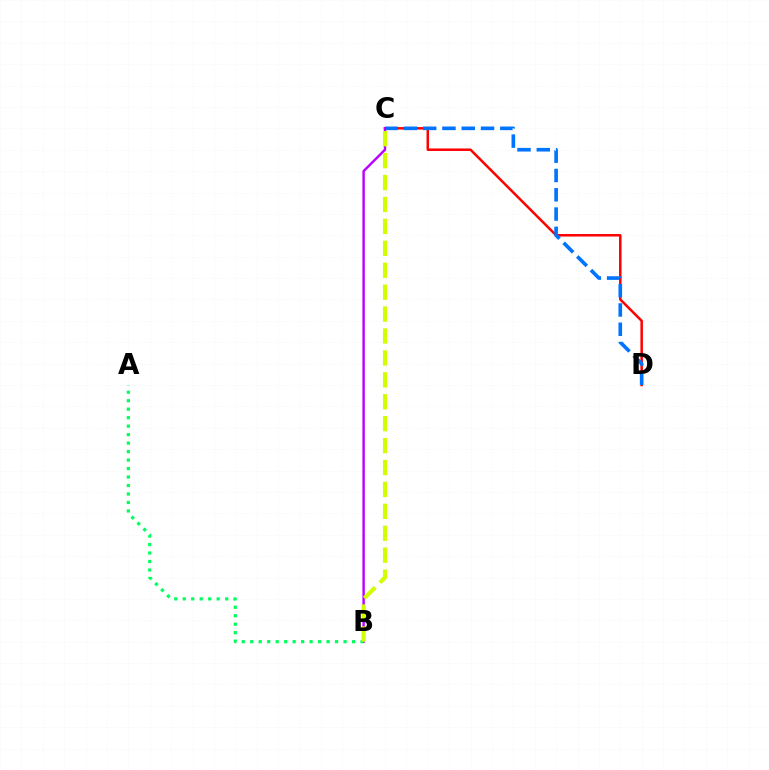{('C', 'D'): [{'color': '#ff0000', 'line_style': 'solid', 'thickness': 1.8}, {'color': '#0074ff', 'line_style': 'dashed', 'thickness': 2.62}], ('B', 'C'): [{'color': '#b900ff', 'line_style': 'solid', 'thickness': 1.74}, {'color': '#d1ff00', 'line_style': 'dashed', 'thickness': 2.98}], ('A', 'B'): [{'color': '#00ff5c', 'line_style': 'dotted', 'thickness': 2.3}]}